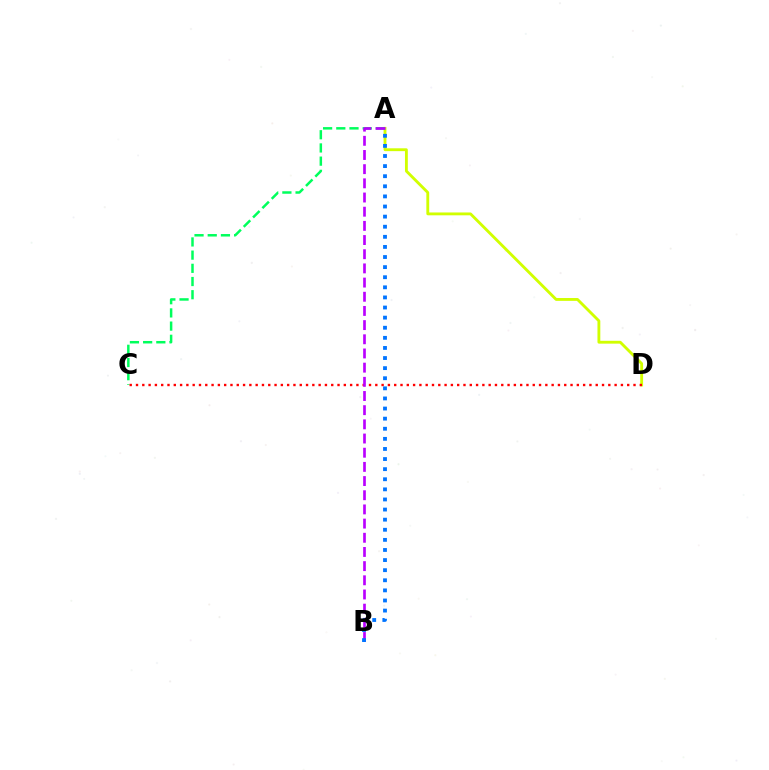{('A', 'D'): [{'color': '#d1ff00', 'line_style': 'solid', 'thickness': 2.05}], ('A', 'C'): [{'color': '#00ff5c', 'line_style': 'dashed', 'thickness': 1.79}], ('C', 'D'): [{'color': '#ff0000', 'line_style': 'dotted', 'thickness': 1.71}], ('A', 'B'): [{'color': '#b900ff', 'line_style': 'dashed', 'thickness': 1.93}, {'color': '#0074ff', 'line_style': 'dotted', 'thickness': 2.74}]}